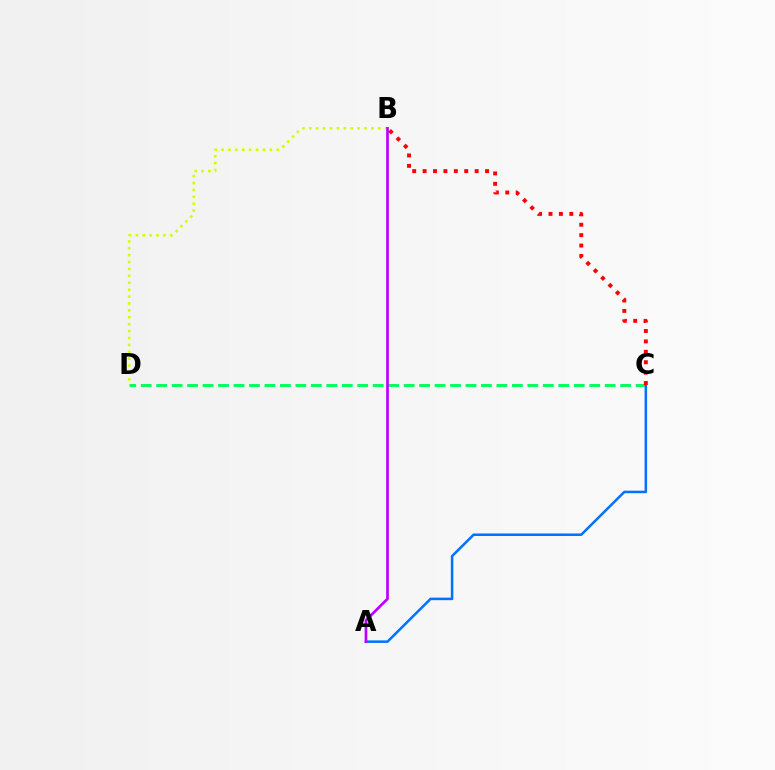{('C', 'D'): [{'color': '#00ff5c', 'line_style': 'dashed', 'thickness': 2.1}], ('A', 'C'): [{'color': '#0074ff', 'line_style': 'solid', 'thickness': 1.83}], ('B', 'D'): [{'color': '#d1ff00', 'line_style': 'dotted', 'thickness': 1.87}], ('B', 'C'): [{'color': '#ff0000', 'line_style': 'dotted', 'thickness': 2.83}], ('A', 'B'): [{'color': '#b900ff', 'line_style': 'solid', 'thickness': 1.92}]}